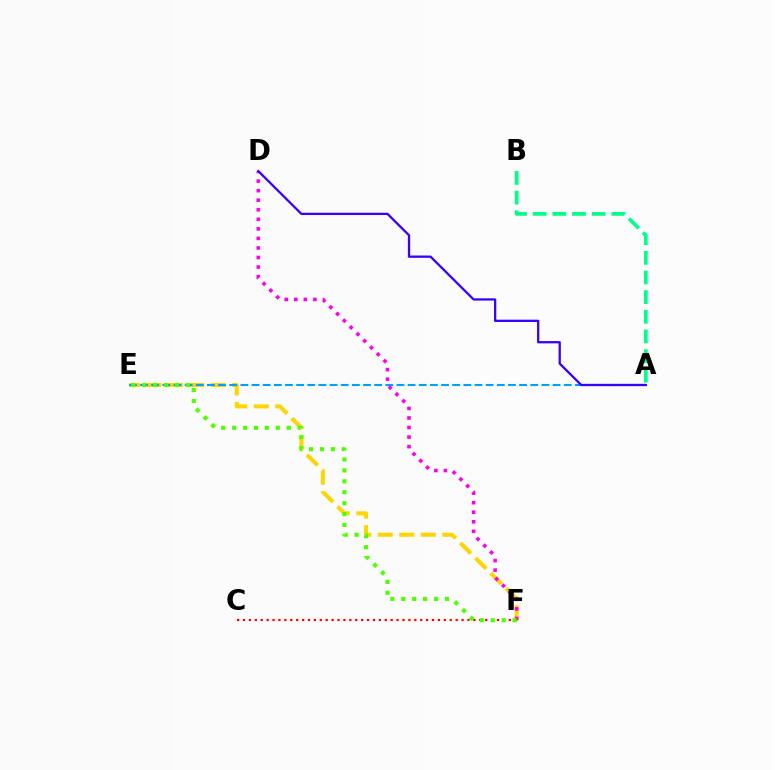{('E', 'F'): [{'color': '#ffd500', 'line_style': 'dashed', 'thickness': 2.92}, {'color': '#4fff00', 'line_style': 'dotted', 'thickness': 2.97}], ('A', 'B'): [{'color': '#00ff86', 'line_style': 'dashed', 'thickness': 2.67}], ('A', 'E'): [{'color': '#009eff', 'line_style': 'dashed', 'thickness': 1.51}], ('D', 'F'): [{'color': '#ff00ed', 'line_style': 'dotted', 'thickness': 2.59}], ('C', 'F'): [{'color': '#ff0000', 'line_style': 'dotted', 'thickness': 1.6}], ('A', 'D'): [{'color': '#3700ff', 'line_style': 'solid', 'thickness': 1.65}]}